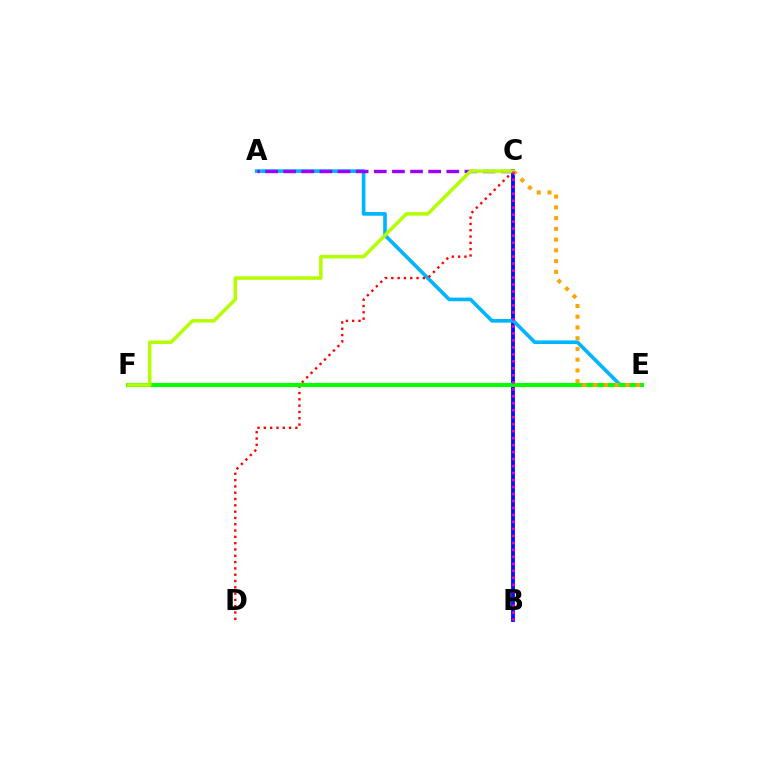{('E', 'F'): [{'color': '#00ff9d', 'line_style': 'dashed', 'thickness': 1.6}, {'color': '#08ff00', 'line_style': 'solid', 'thickness': 2.95}], ('B', 'C'): [{'color': '#0010ff', 'line_style': 'solid', 'thickness': 2.75}, {'color': '#ff00bd', 'line_style': 'dotted', 'thickness': 1.9}], ('A', 'E'): [{'color': '#00b5ff', 'line_style': 'solid', 'thickness': 2.63}], ('C', 'D'): [{'color': '#ff0000', 'line_style': 'dotted', 'thickness': 1.71}], ('C', 'E'): [{'color': '#ffa500', 'line_style': 'dotted', 'thickness': 2.92}], ('A', 'C'): [{'color': '#9b00ff', 'line_style': 'dashed', 'thickness': 2.46}], ('C', 'F'): [{'color': '#b3ff00', 'line_style': 'solid', 'thickness': 2.53}]}